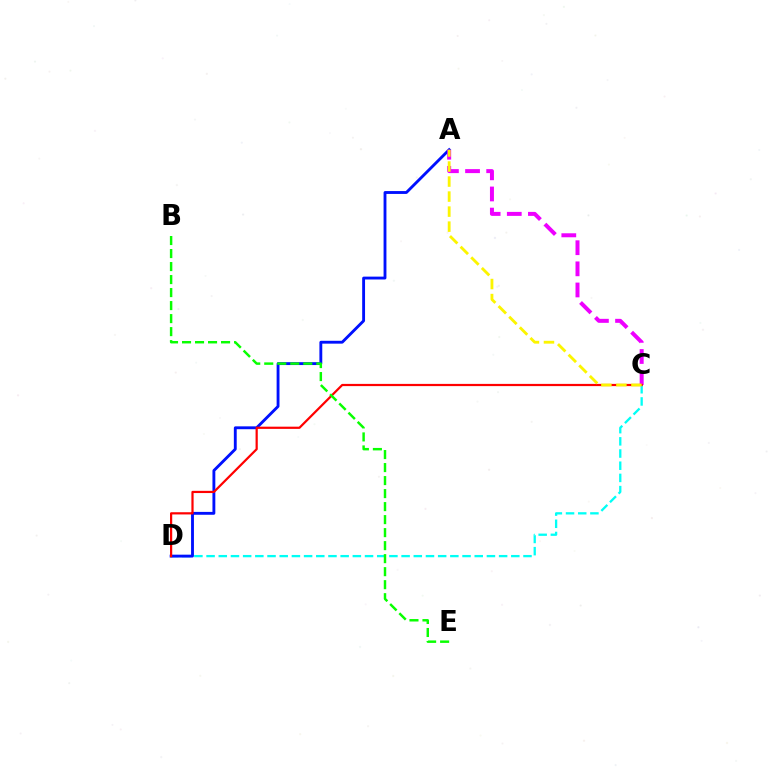{('C', 'D'): [{'color': '#00fff6', 'line_style': 'dashed', 'thickness': 1.66}, {'color': '#ff0000', 'line_style': 'solid', 'thickness': 1.59}], ('A', 'D'): [{'color': '#0010ff', 'line_style': 'solid', 'thickness': 2.06}], ('A', 'C'): [{'color': '#ee00ff', 'line_style': 'dashed', 'thickness': 2.87}, {'color': '#fcf500', 'line_style': 'dashed', 'thickness': 2.04}], ('B', 'E'): [{'color': '#08ff00', 'line_style': 'dashed', 'thickness': 1.77}]}